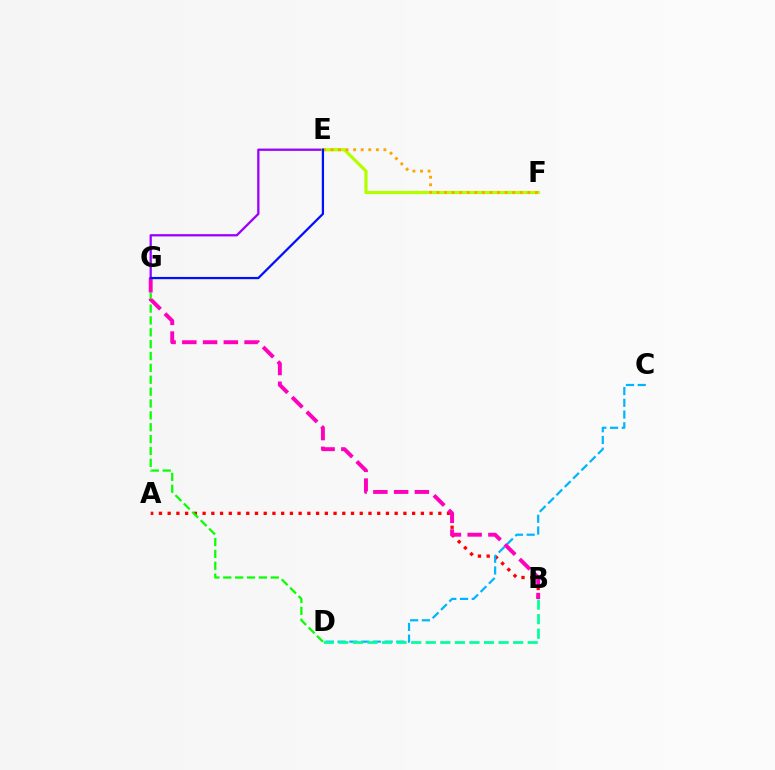{('A', 'B'): [{'color': '#ff0000', 'line_style': 'dotted', 'thickness': 2.37}], ('C', 'D'): [{'color': '#00b5ff', 'line_style': 'dashed', 'thickness': 1.59}], ('D', 'G'): [{'color': '#08ff00', 'line_style': 'dashed', 'thickness': 1.61}], ('E', 'G'): [{'color': '#9b00ff', 'line_style': 'solid', 'thickness': 1.65}, {'color': '#0010ff', 'line_style': 'solid', 'thickness': 1.62}], ('B', 'G'): [{'color': '#ff00bd', 'line_style': 'dashed', 'thickness': 2.82}], ('B', 'D'): [{'color': '#00ff9d', 'line_style': 'dashed', 'thickness': 1.98}], ('E', 'F'): [{'color': '#b3ff00', 'line_style': 'solid', 'thickness': 2.31}, {'color': '#ffa500', 'line_style': 'dotted', 'thickness': 2.06}]}